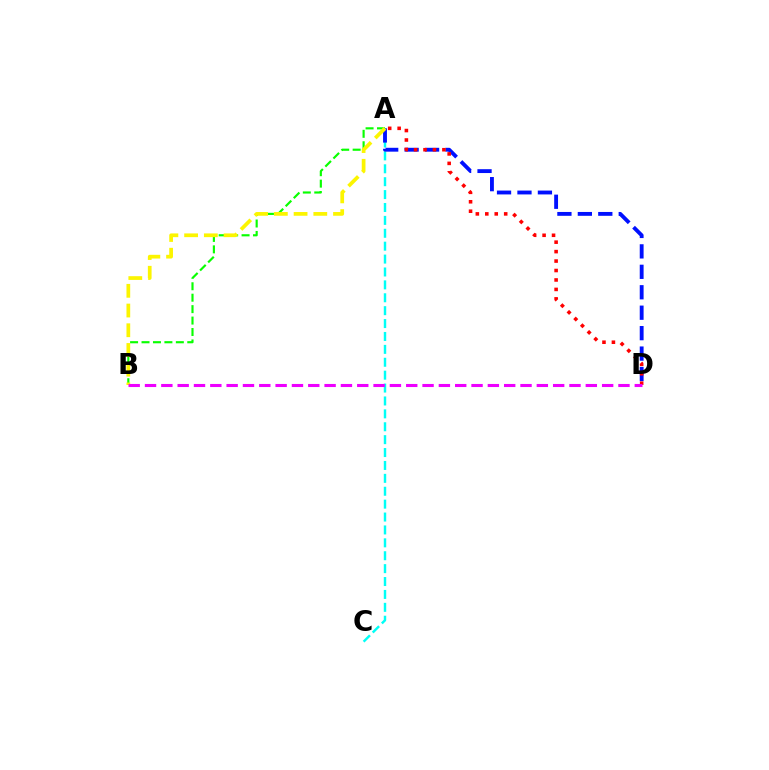{('A', 'C'): [{'color': '#00fff6', 'line_style': 'dashed', 'thickness': 1.75}], ('A', 'B'): [{'color': '#08ff00', 'line_style': 'dashed', 'thickness': 1.55}, {'color': '#fcf500', 'line_style': 'dashed', 'thickness': 2.68}], ('A', 'D'): [{'color': '#0010ff', 'line_style': 'dashed', 'thickness': 2.78}, {'color': '#ff0000', 'line_style': 'dotted', 'thickness': 2.57}], ('B', 'D'): [{'color': '#ee00ff', 'line_style': 'dashed', 'thickness': 2.22}]}